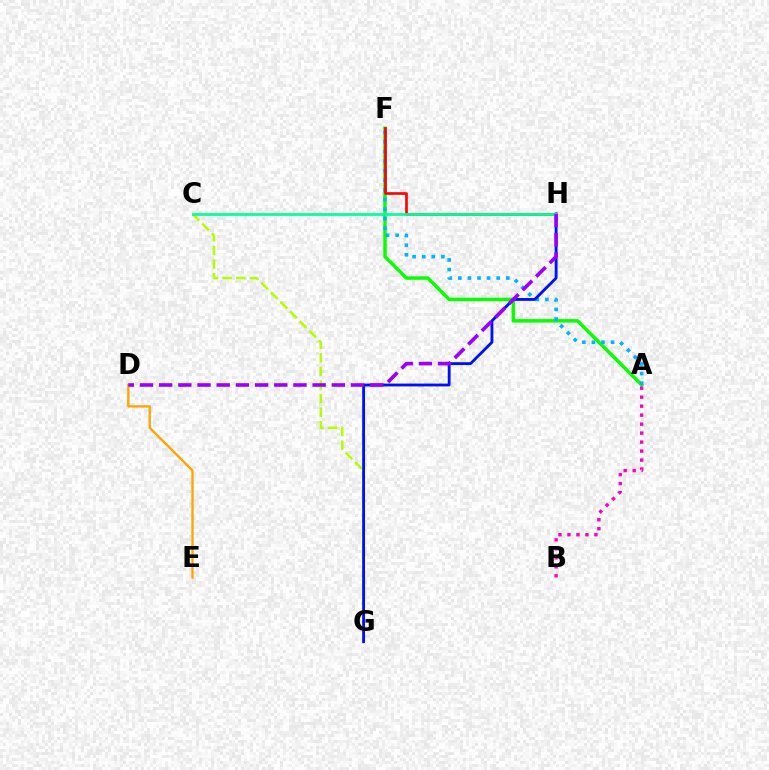{('C', 'G'): [{'color': '#b3ff00', 'line_style': 'dashed', 'thickness': 1.85}], ('A', 'F'): [{'color': '#08ff00', 'line_style': 'solid', 'thickness': 2.49}, {'color': '#00b5ff', 'line_style': 'dotted', 'thickness': 2.61}], ('G', 'H'): [{'color': '#0010ff', 'line_style': 'solid', 'thickness': 2.05}], ('F', 'H'): [{'color': '#ff0000', 'line_style': 'solid', 'thickness': 1.9}], ('D', 'E'): [{'color': '#ffa500', 'line_style': 'solid', 'thickness': 1.69}], ('C', 'H'): [{'color': '#00ff9d', 'line_style': 'solid', 'thickness': 1.96}], ('D', 'H'): [{'color': '#9b00ff', 'line_style': 'dashed', 'thickness': 2.61}], ('A', 'B'): [{'color': '#ff00bd', 'line_style': 'dotted', 'thickness': 2.44}]}